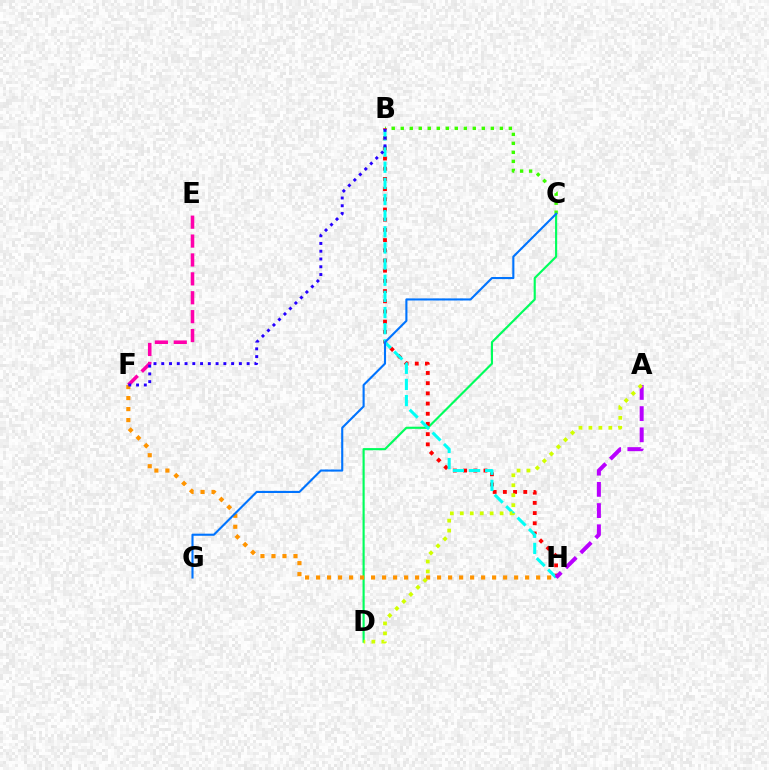{('B', 'C'): [{'color': '#3dff00', 'line_style': 'dotted', 'thickness': 2.45}], ('C', 'D'): [{'color': '#00ff5c', 'line_style': 'solid', 'thickness': 1.54}], ('B', 'H'): [{'color': '#ff0000', 'line_style': 'dotted', 'thickness': 2.77}, {'color': '#00fff6', 'line_style': 'dashed', 'thickness': 2.19}], ('E', 'F'): [{'color': '#ff00ac', 'line_style': 'dashed', 'thickness': 2.57}], ('A', 'H'): [{'color': '#b900ff', 'line_style': 'dashed', 'thickness': 2.88}], ('F', 'H'): [{'color': '#ff9400', 'line_style': 'dotted', 'thickness': 2.99}], ('C', 'G'): [{'color': '#0074ff', 'line_style': 'solid', 'thickness': 1.52}], ('A', 'D'): [{'color': '#d1ff00', 'line_style': 'dotted', 'thickness': 2.7}], ('B', 'F'): [{'color': '#2500ff', 'line_style': 'dotted', 'thickness': 2.11}]}